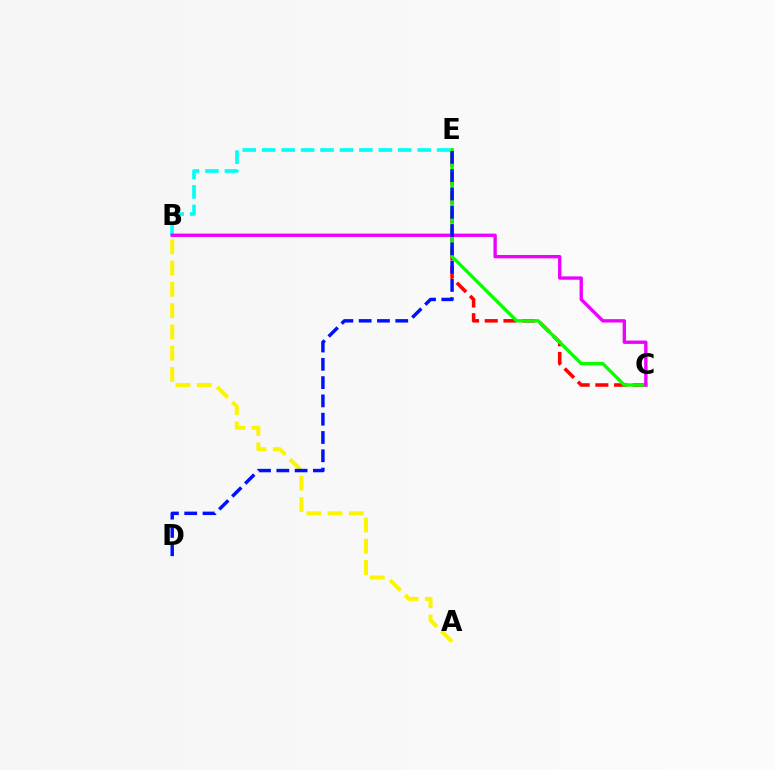{('C', 'E'): [{'color': '#ff0000', 'line_style': 'dashed', 'thickness': 2.54}, {'color': '#08ff00', 'line_style': 'solid', 'thickness': 2.41}], ('B', 'E'): [{'color': '#00fff6', 'line_style': 'dashed', 'thickness': 2.64}], ('A', 'B'): [{'color': '#fcf500', 'line_style': 'dashed', 'thickness': 2.89}], ('B', 'C'): [{'color': '#ee00ff', 'line_style': 'solid', 'thickness': 2.41}], ('D', 'E'): [{'color': '#0010ff', 'line_style': 'dashed', 'thickness': 2.48}]}